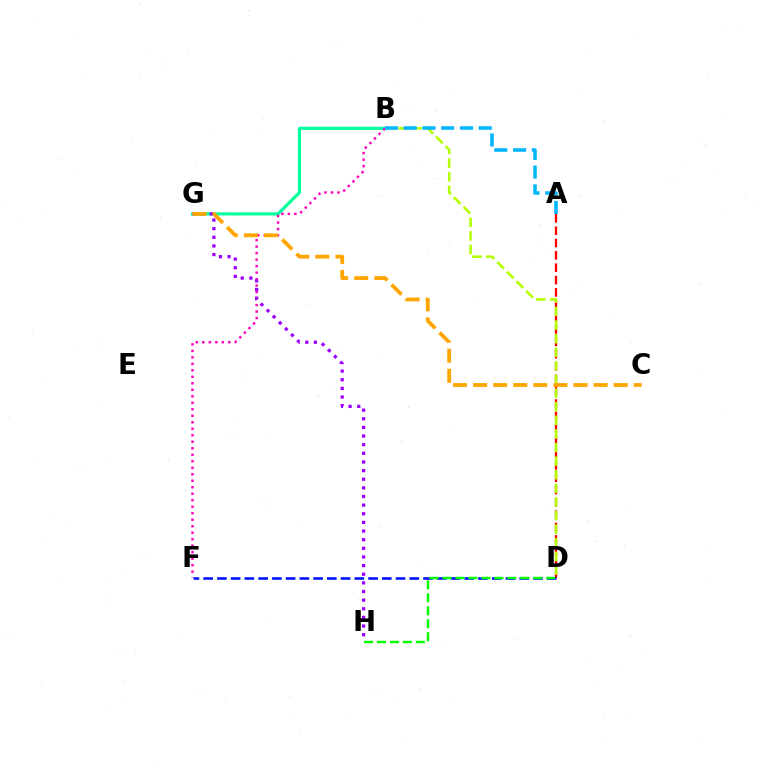{('A', 'D'): [{'color': '#ff0000', 'line_style': 'dashed', 'thickness': 1.68}], ('D', 'F'): [{'color': '#0010ff', 'line_style': 'dashed', 'thickness': 1.87}], ('B', 'G'): [{'color': '#00ff9d', 'line_style': 'solid', 'thickness': 2.27}], ('B', 'F'): [{'color': '#ff00bd', 'line_style': 'dotted', 'thickness': 1.76}], ('G', 'H'): [{'color': '#9b00ff', 'line_style': 'dotted', 'thickness': 2.35}], ('B', 'D'): [{'color': '#b3ff00', 'line_style': 'dashed', 'thickness': 1.85}], ('C', 'G'): [{'color': '#ffa500', 'line_style': 'dashed', 'thickness': 2.73}], ('A', 'B'): [{'color': '#00b5ff', 'line_style': 'dashed', 'thickness': 2.55}], ('D', 'H'): [{'color': '#08ff00', 'line_style': 'dashed', 'thickness': 1.76}]}